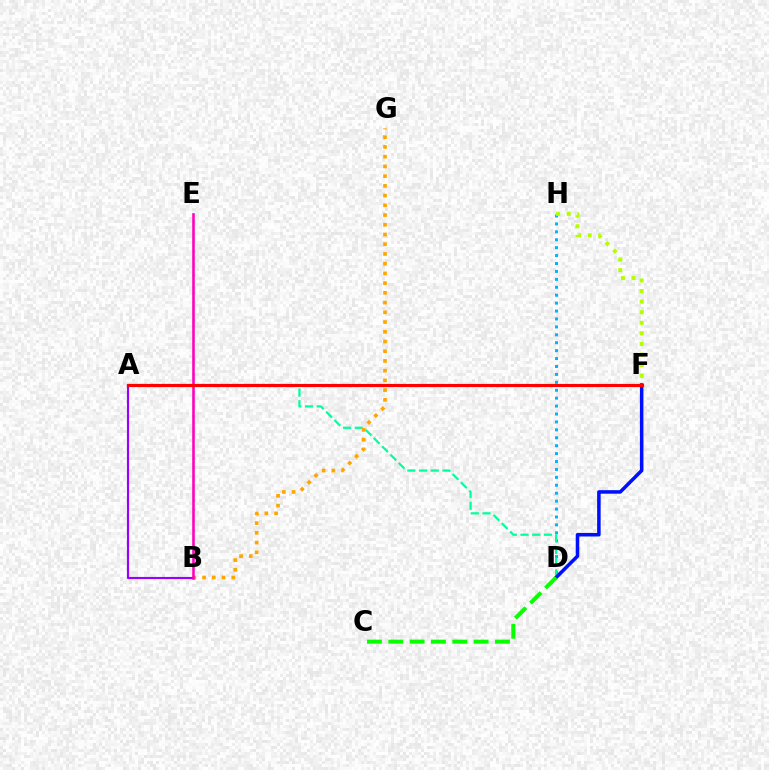{('D', 'H'): [{'color': '#00b5ff', 'line_style': 'dotted', 'thickness': 2.15}], ('A', 'D'): [{'color': '#00ff9d', 'line_style': 'dashed', 'thickness': 1.59}], ('B', 'G'): [{'color': '#ffa500', 'line_style': 'dotted', 'thickness': 2.64}], ('D', 'F'): [{'color': '#0010ff', 'line_style': 'solid', 'thickness': 2.54}], ('A', 'B'): [{'color': '#9b00ff', 'line_style': 'solid', 'thickness': 1.54}], ('C', 'D'): [{'color': '#08ff00', 'line_style': 'dashed', 'thickness': 2.9}], ('F', 'H'): [{'color': '#b3ff00', 'line_style': 'dotted', 'thickness': 2.88}], ('B', 'E'): [{'color': '#ff00bd', 'line_style': 'solid', 'thickness': 1.85}], ('A', 'F'): [{'color': '#ff0000', 'line_style': 'solid', 'thickness': 2.27}]}